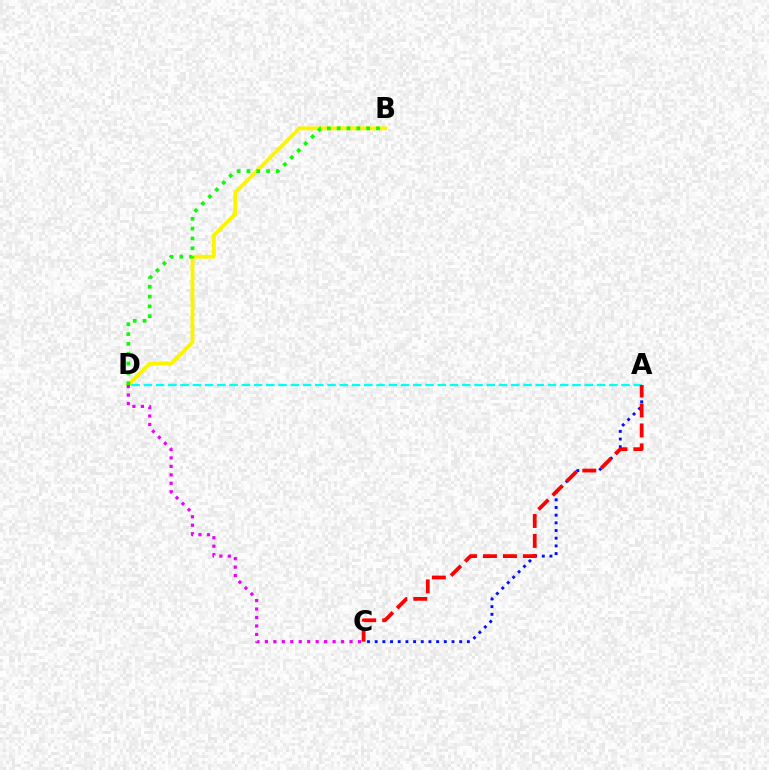{('B', 'D'): [{'color': '#fcf500', 'line_style': 'solid', 'thickness': 2.76}, {'color': '#08ff00', 'line_style': 'dotted', 'thickness': 2.67}], ('C', 'D'): [{'color': '#ee00ff', 'line_style': 'dotted', 'thickness': 2.3}], ('A', 'C'): [{'color': '#0010ff', 'line_style': 'dotted', 'thickness': 2.09}, {'color': '#ff0000', 'line_style': 'dashed', 'thickness': 2.71}], ('A', 'D'): [{'color': '#00fff6', 'line_style': 'dashed', 'thickness': 1.66}]}